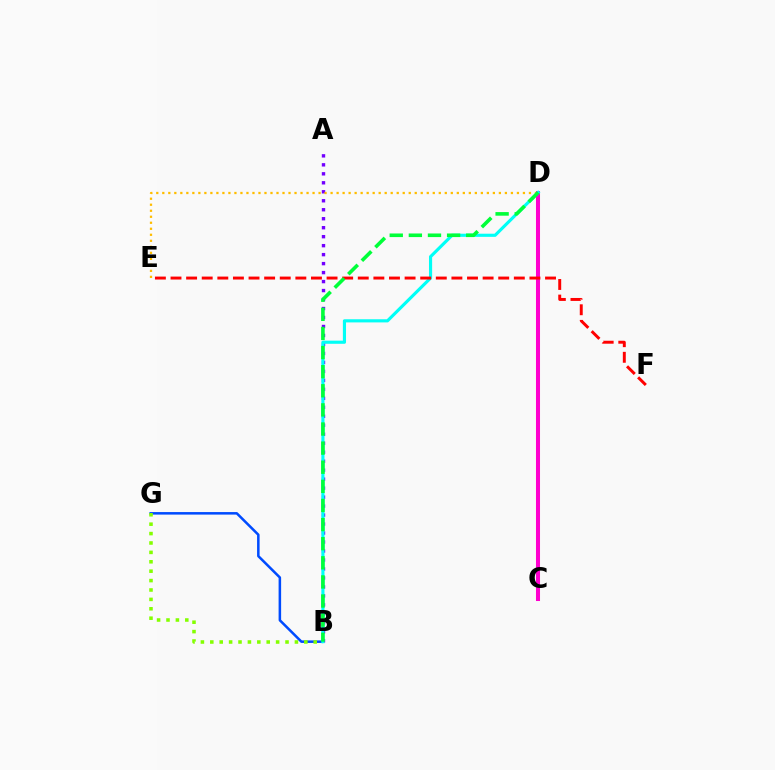{('B', 'G'): [{'color': '#004bff', 'line_style': 'solid', 'thickness': 1.82}, {'color': '#84ff00', 'line_style': 'dotted', 'thickness': 2.55}], ('C', 'D'): [{'color': '#ff00cf', 'line_style': 'solid', 'thickness': 2.91}], ('A', 'B'): [{'color': '#7200ff', 'line_style': 'dotted', 'thickness': 2.44}], ('D', 'E'): [{'color': '#ffbd00', 'line_style': 'dotted', 'thickness': 1.63}], ('B', 'D'): [{'color': '#00fff6', 'line_style': 'solid', 'thickness': 2.26}, {'color': '#00ff39', 'line_style': 'dashed', 'thickness': 2.6}], ('E', 'F'): [{'color': '#ff0000', 'line_style': 'dashed', 'thickness': 2.12}]}